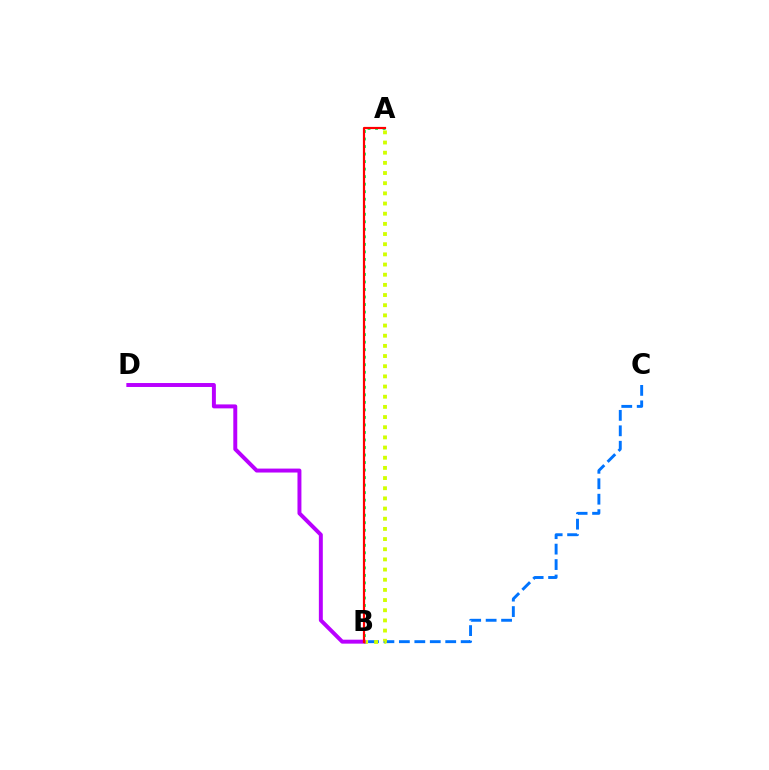{('B', 'C'): [{'color': '#0074ff', 'line_style': 'dashed', 'thickness': 2.1}], ('A', 'B'): [{'color': '#d1ff00', 'line_style': 'dotted', 'thickness': 2.76}, {'color': '#00ff5c', 'line_style': 'dotted', 'thickness': 2.04}, {'color': '#ff0000', 'line_style': 'solid', 'thickness': 1.58}], ('B', 'D'): [{'color': '#b900ff', 'line_style': 'solid', 'thickness': 2.84}]}